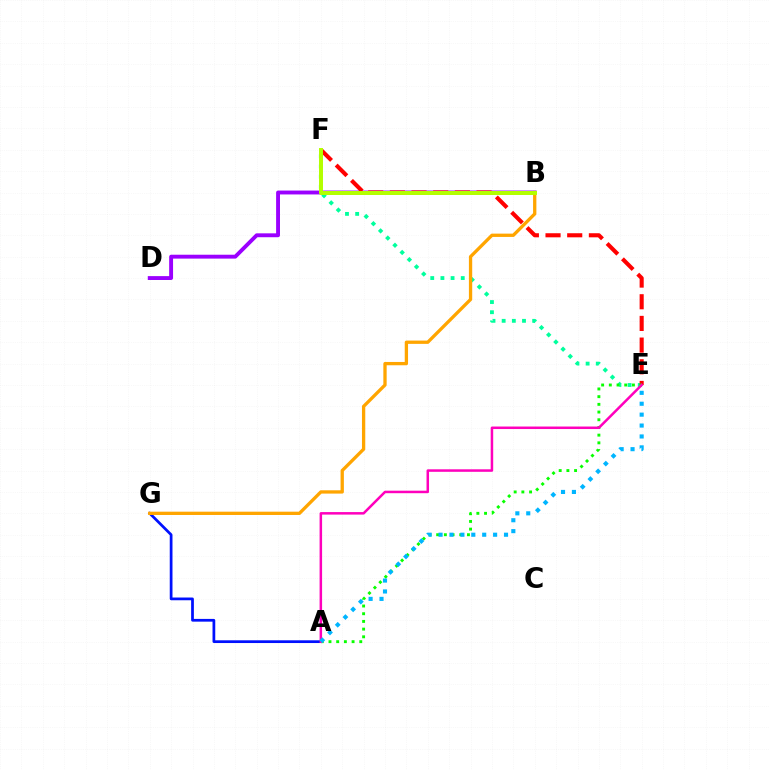{('E', 'F'): [{'color': '#00ff9d', 'line_style': 'dotted', 'thickness': 2.76}, {'color': '#ff0000', 'line_style': 'dashed', 'thickness': 2.94}], ('A', 'G'): [{'color': '#0010ff', 'line_style': 'solid', 'thickness': 1.97}], ('B', 'D'): [{'color': '#9b00ff', 'line_style': 'solid', 'thickness': 2.8}], ('B', 'G'): [{'color': '#ffa500', 'line_style': 'solid', 'thickness': 2.38}], ('A', 'E'): [{'color': '#08ff00', 'line_style': 'dotted', 'thickness': 2.09}, {'color': '#ff00bd', 'line_style': 'solid', 'thickness': 1.81}, {'color': '#00b5ff', 'line_style': 'dotted', 'thickness': 2.96}], ('B', 'F'): [{'color': '#b3ff00', 'line_style': 'solid', 'thickness': 2.86}]}